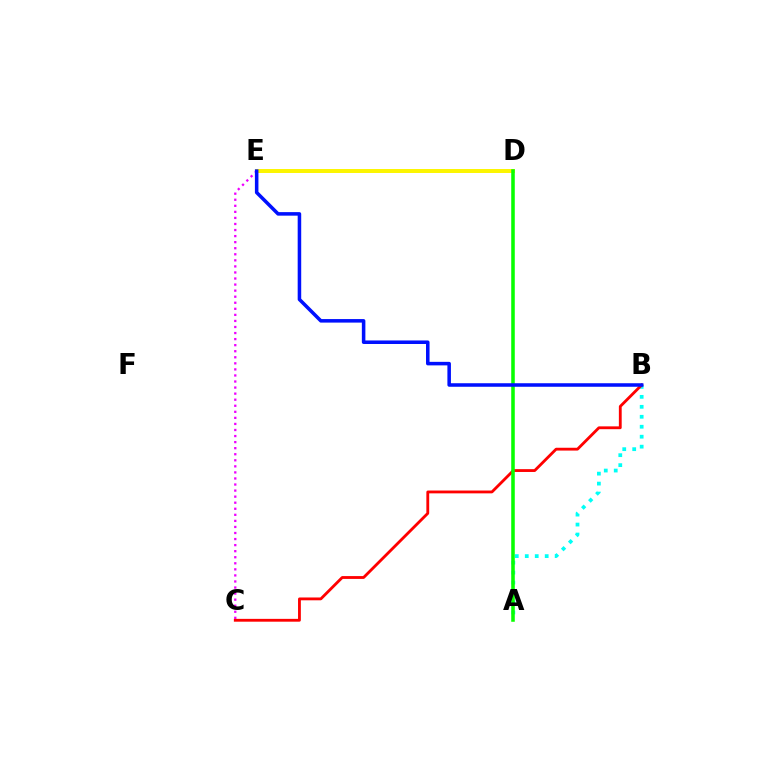{('A', 'B'): [{'color': '#00fff6', 'line_style': 'dotted', 'thickness': 2.71}], ('C', 'E'): [{'color': '#ee00ff', 'line_style': 'dotted', 'thickness': 1.65}], ('B', 'C'): [{'color': '#ff0000', 'line_style': 'solid', 'thickness': 2.03}], ('D', 'E'): [{'color': '#fcf500', 'line_style': 'solid', 'thickness': 2.86}], ('A', 'D'): [{'color': '#08ff00', 'line_style': 'solid', 'thickness': 2.56}], ('B', 'E'): [{'color': '#0010ff', 'line_style': 'solid', 'thickness': 2.54}]}